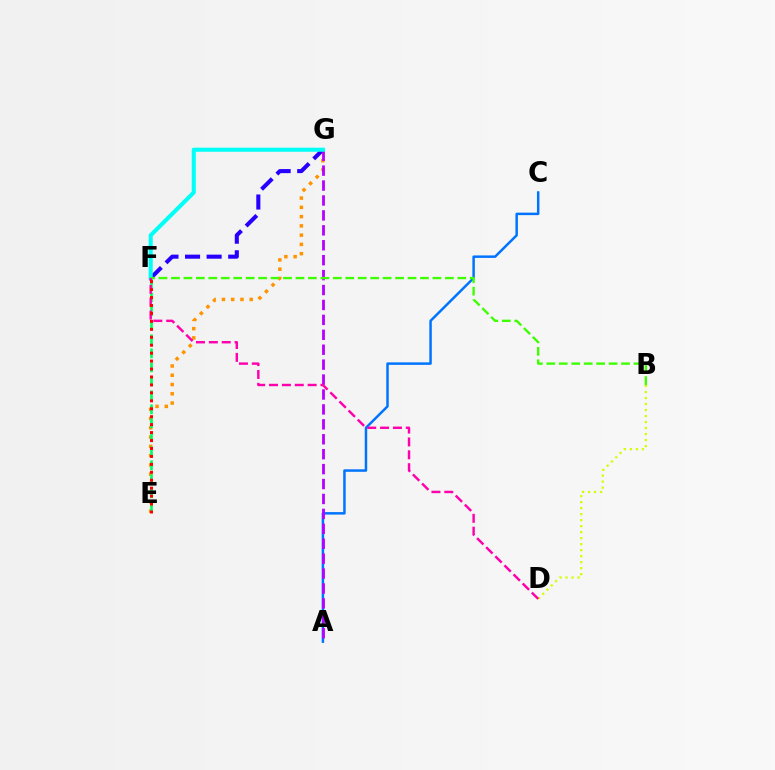{('E', 'G'): [{'color': '#ff9400', 'line_style': 'dotted', 'thickness': 2.52}], ('B', 'D'): [{'color': '#d1ff00', 'line_style': 'dotted', 'thickness': 1.63}], ('A', 'C'): [{'color': '#0074ff', 'line_style': 'solid', 'thickness': 1.79}], ('F', 'G'): [{'color': '#2500ff', 'line_style': 'dashed', 'thickness': 2.93}, {'color': '#00fff6', 'line_style': 'solid', 'thickness': 2.93}], ('E', 'F'): [{'color': '#00ff5c', 'line_style': 'dashed', 'thickness': 1.9}, {'color': '#ff0000', 'line_style': 'dotted', 'thickness': 2.16}], ('A', 'G'): [{'color': '#b900ff', 'line_style': 'dashed', 'thickness': 2.03}], ('B', 'F'): [{'color': '#3dff00', 'line_style': 'dashed', 'thickness': 1.69}], ('D', 'F'): [{'color': '#ff00ac', 'line_style': 'dashed', 'thickness': 1.75}]}